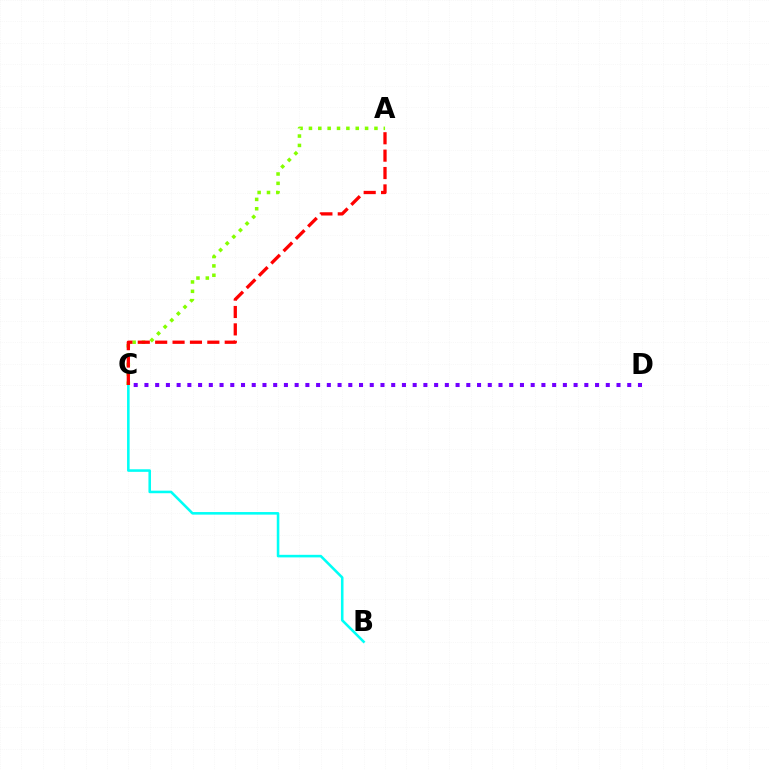{('A', 'C'): [{'color': '#84ff00', 'line_style': 'dotted', 'thickness': 2.54}, {'color': '#ff0000', 'line_style': 'dashed', 'thickness': 2.36}], ('B', 'C'): [{'color': '#00fff6', 'line_style': 'solid', 'thickness': 1.85}], ('C', 'D'): [{'color': '#7200ff', 'line_style': 'dotted', 'thickness': 2.92}]}